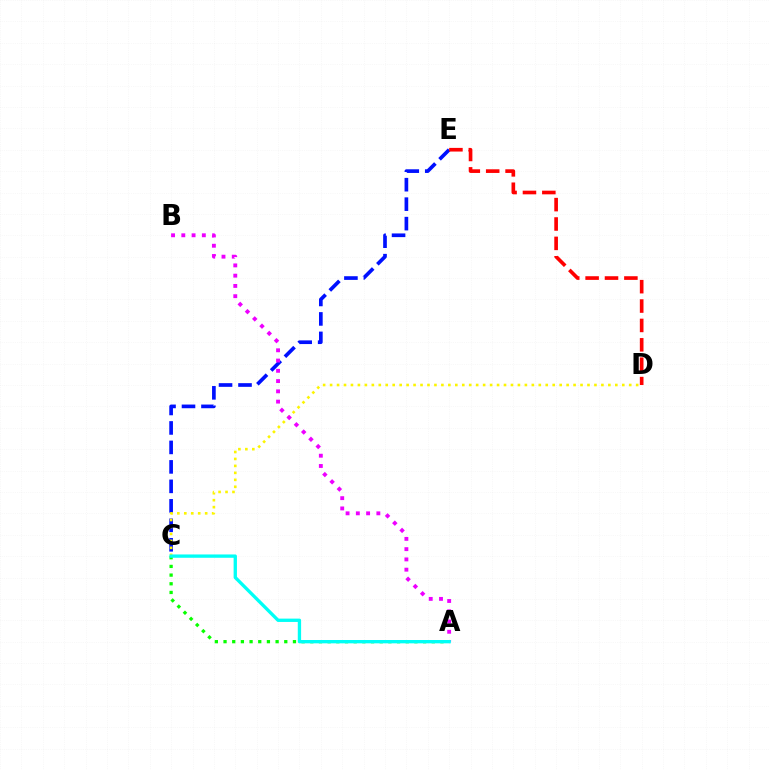{('C', 'E'): [{'color': '#0010ff', 'line_style': 'dashed', 'thickness': 2.65}], ('D', 'E'): [{'color': '#ff0000', 'line_style': 'dashed', 'thickness': 2.63}], ('A', 'C'): [{'color': '#08ff00', 'line_style': 'dotted', 'thickness': 2.36}, {'color': '#00fff6', 'line_style': 'solid', 'thickness': 2.4}], ('C', 'D'): [{'color': '#fcf500', 'line_style': 'dotted', 'thickness': 1.89}], ('A', 'B'): [{'color': '#ee00ff', 'line_style': 'dotted', 'thickness': 2.79}]}